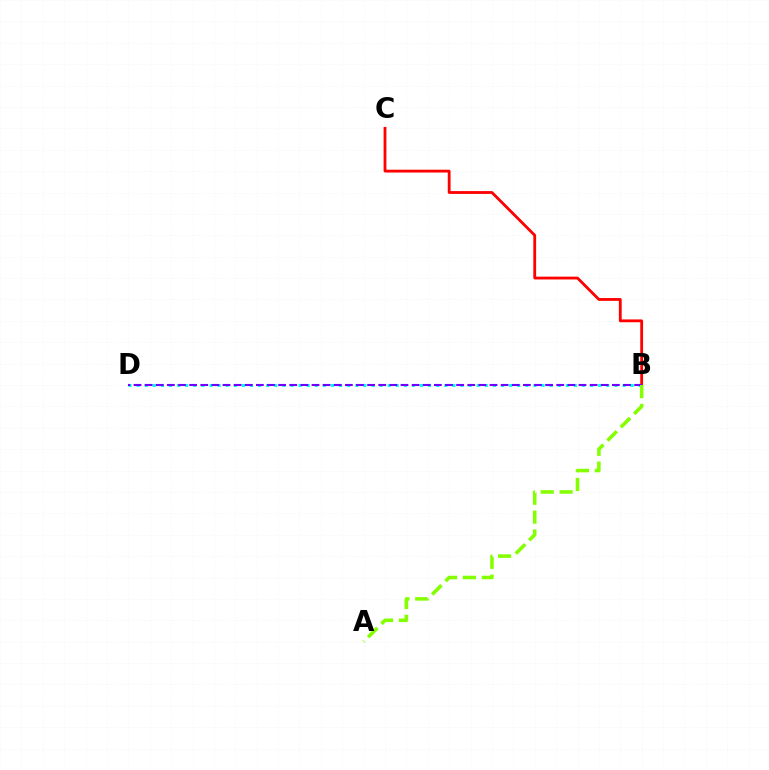{('B', 'C'): [{'color': '#ff0000', 'line_style': 'solid', 'thickness': 2.02}], ('B', 'D'): [{'color': '#00fff6', 'line_style': 'dotted', 'thickness': 2.2}, {'color': '#7200ff', 'line_style': 'dashed', 'thickness': 1.51}], ('A', 'B'): [{'color': '#84ff00', 'line_style': 'dashed', 'thickness': 2.56}]}